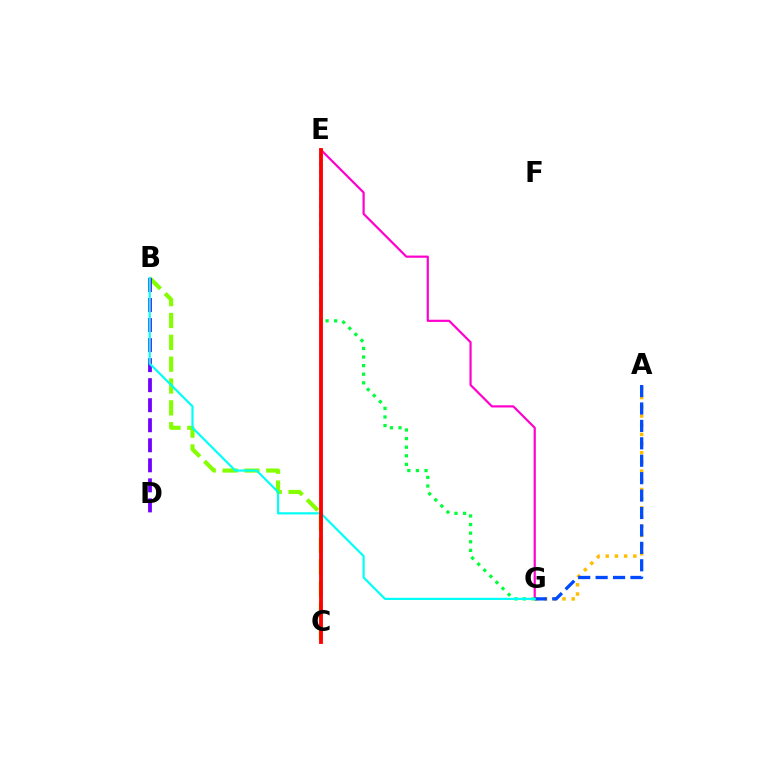{('A', 'G'): [{'color': '#ffbd00', 'line_style': 'dotted', 'thickness': 2.5}, {'color': '#004bff', 'line_style': 'dashed', 'thickness': 2.37}], ('B', 'C'): [{'color': '#84ff00', 'line_style': 'dashed', 'thickness': 2.97}], ('E', 'G'): [{'color': '#ff00cf', 'line_style': 'solid', 'thickness': 1.58}, {'color': '#00ff39', 'line_style': 'dotted', 'thickness': 2.34}], ('B', 'D'): [{'color': '#7200ff', 'line_style': 'dashed', 'thickness': 2.72}], ('B', 'G'): [{'color': '#00fff6', 'line_style': 'solid', 'thickness': 1.57}], ('C', 'E'): [{'color': '#ff0000', 'line_style': 'solid', 'thickness': 2.76}]}